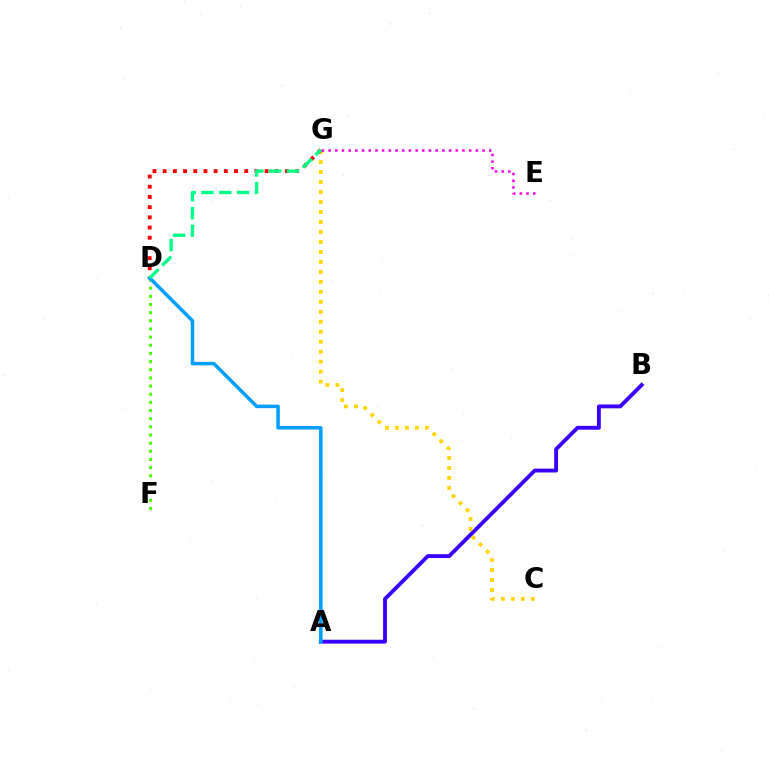{('D', 'F'): [{'color': '#4fff00', 'line_style': 'dotted', 'thickness': 2.22}], ('A', 'B'): [{'color': '#3700ff', 'line_style': 'solid', 'thickness': 2.77}], ('C', 'G'): [{'color': '#ffd500', 'line_style': 'dotted', 'thickness': 2.71}], ('D', 'G'): [{'color': '#ff0000', 'line_style': 'dotted', 'thickness': 2.77}, {'color': '#00ff86', 'line_style': 'dashed', 'thickness': 2.42}], ('A', 'D'): [{'color': '#009eff', 'line_style': 'solid', 'thickness': 2.53}], ('E', 'G'): [{'color': '#ff00ed', 'line_style': 'dotted', 'thickness': 1.82}]}